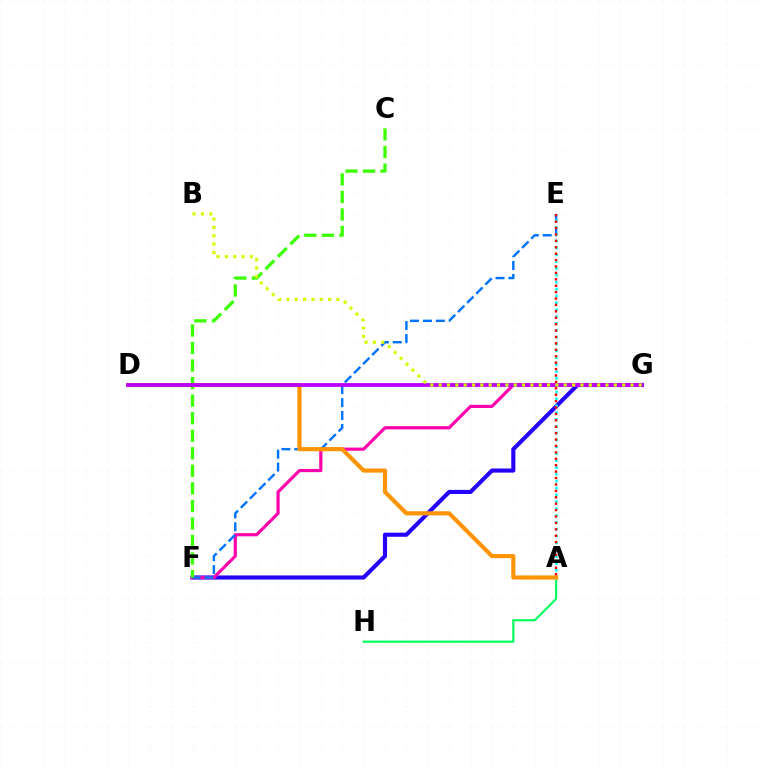{('A', 'H'): [{'color': '#00ff5c', 'line_style': 'solid', 'thickness': 1.54}], ('F', 'G'): [{'color': '#2500ff', 'line_style': 'solid', 'thickness': 2.96}, {'color': '#ff00ac', 'line_style': 'solid', 'thickness': 2.28}], ('E', 'F'): [{'color': '#0074ff', 'line_style': 'dashed', 'thickness': 1.75}], ('A', 'E'): [{'color': '#00fff6', 'line_style': 'dotted', 'thickness': 1.86}, {'color': '#ff0000', 'line_style': 'dotted', 'thickness': 1.74}], ('A', 'D'): [{'color': '#ff9400', 'line_style': 'solid', 'thickness': 2.98}], ('C', 'F'): [{'color': '#3dff00', 'line_style': 'dashed', 'thickness': 2.38}], ('D', 'G'): [{'color': '#b900ff', 'line_style': 'solid', 'thickness': 2.72}], ('B', 'G'): [{'color': '#d1ff00', 'line_style': 'dotted', 'thickness': 2.27}]}